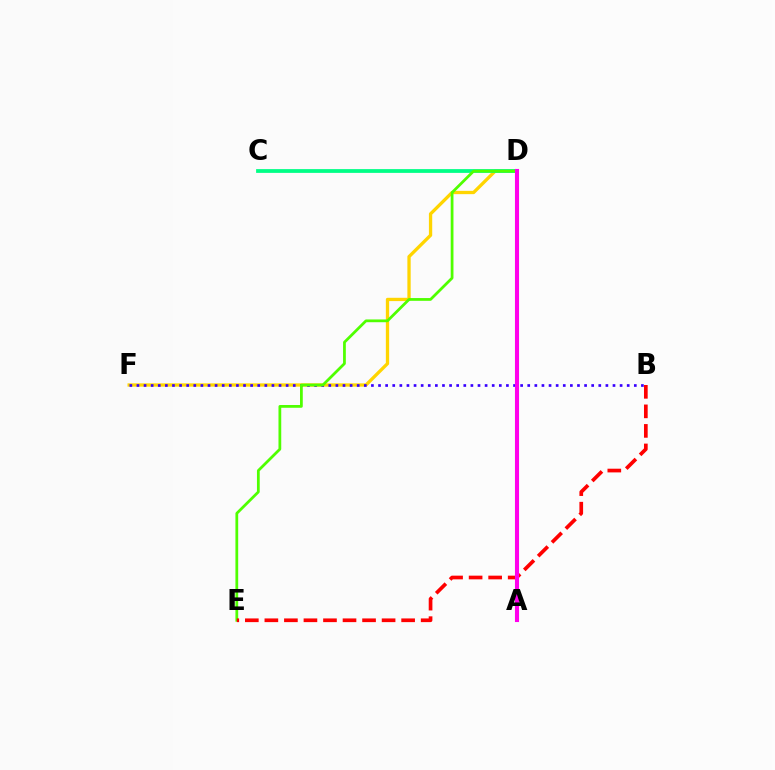{('D', 'F'): [{'color': '#ffd500', 'line_style': 'solid', 'thickness': 2.38}], ('A', 'D'): [{'color': '#009eff', 'line_style': 'dashed', 'thickness': 2.13}, {'color': '#ff00ed', 'line_style': 'solid', 'thickness': 2.95}], ('C', 'D'): [{'color': '#00ff86', 'line_style': 'solid', 'thickness': 2.71}], ('B', 'F'): [{'color': '#3700ff', 'line_style': 'dotted', 'thickness': 1.93}], ('D', 'E'): [{'color': '#4fff00', 'line_style': 'solid', 'thickness': 1.99}], ('B', 'E'): [{'color': '#ff0000', 'line_style': 'dashed', 'thickness': 2.65}]}